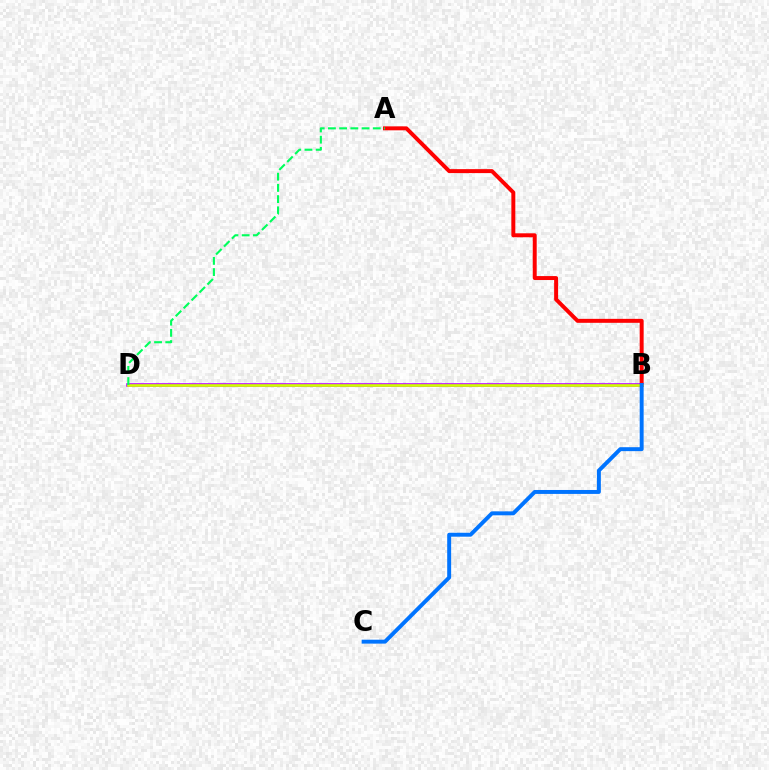{('A', 'B'): [{'color': '#ff0000', 'line_style': 'solid', 'thickness': 2.85}], ('B', 'D'): [{'color': '#b900ff', 'line_style': 'solid', 'thickness': 2.57}, {'color': '#d1ff00', 'line_style': 'solid', 'thickness': 1.91}], ('A', 'D'): [{'color': '#00ff5c', 'line_style': 'dashed', 'thickness': 1.52}], ('B', 'C'): [{'color': '#0074ff', 'line_style': 'solid', 'thickness': 2.83}]}